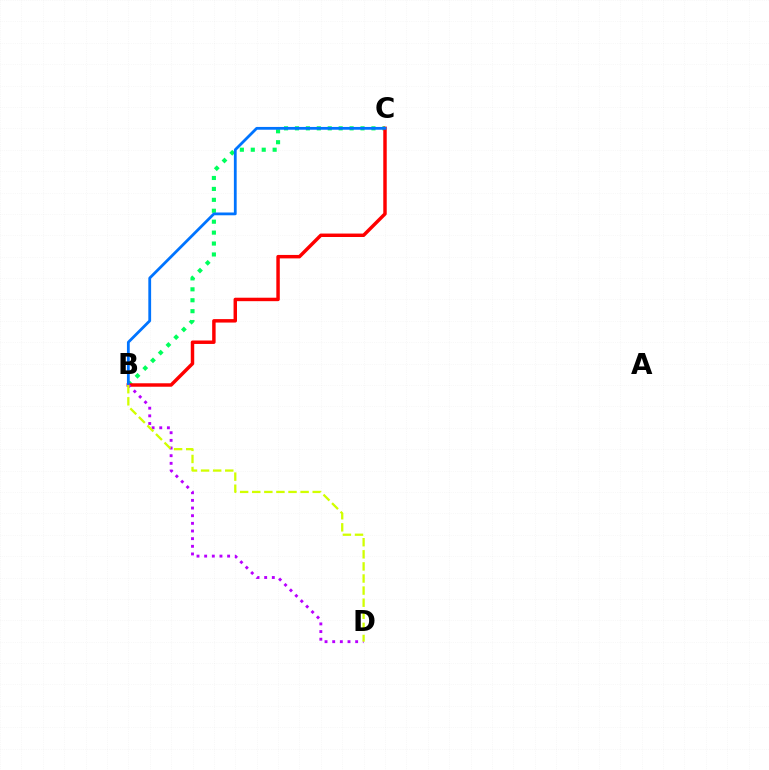{('B', 'C'): [{'color': '#00ff5c', 'line_style': 'dotted', 'thickness': 2.97}, {'color': '#ff0000', 'line_style': 'solid', 'thickness': 2.49}, {'color': '#0074ff', 'line_style': 'solid', 'thickness': 2.01}], ('B', 'D'): [{'color': '#b900ff', 'line_style': 'dotted', 'thickness': 2.08}, {'color': '#d1ff00', 'line_style': 'dashed', 'thickness': 1.64}]}